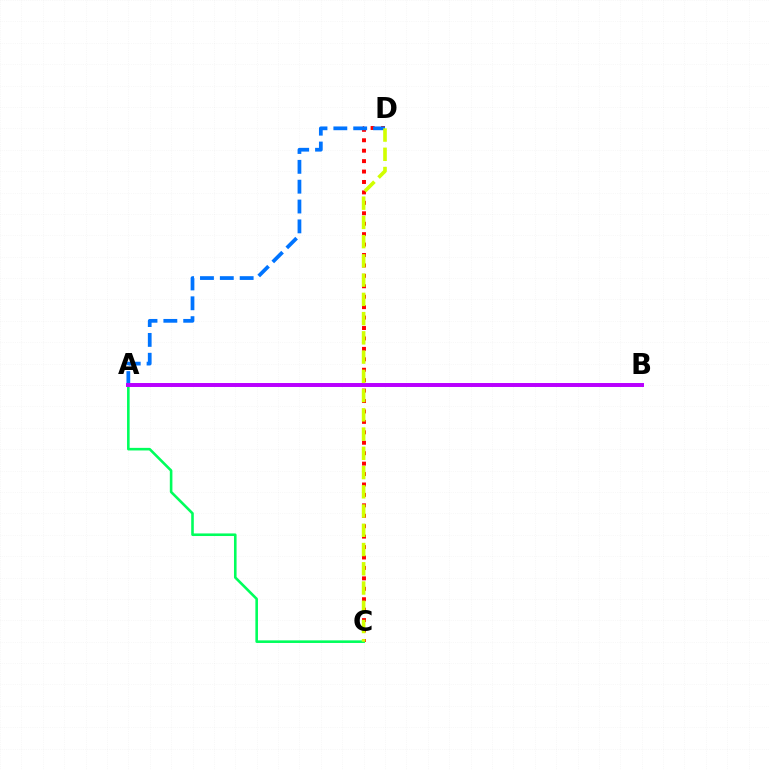{('C', 'D'): [{'color': '#ff0000', 'line_style': 'dotted', 'thickness': 2.83}, {'color': '#d1ff00', 'line_style': 'dashed', 'thickness': 2.61}], ('A', 'C'): [{'color': '#00ff5c', 'line_style': 'solid', 'thickness': 1.87}], ('A', 'D'): [{'color': '#0074ff', 'line_style': 'dashed', 'thickness': 2.7}], ('A', 'B'): [{'color': '#b900ff', 'line_style': 'solid', 'thickness': 2.85}]}